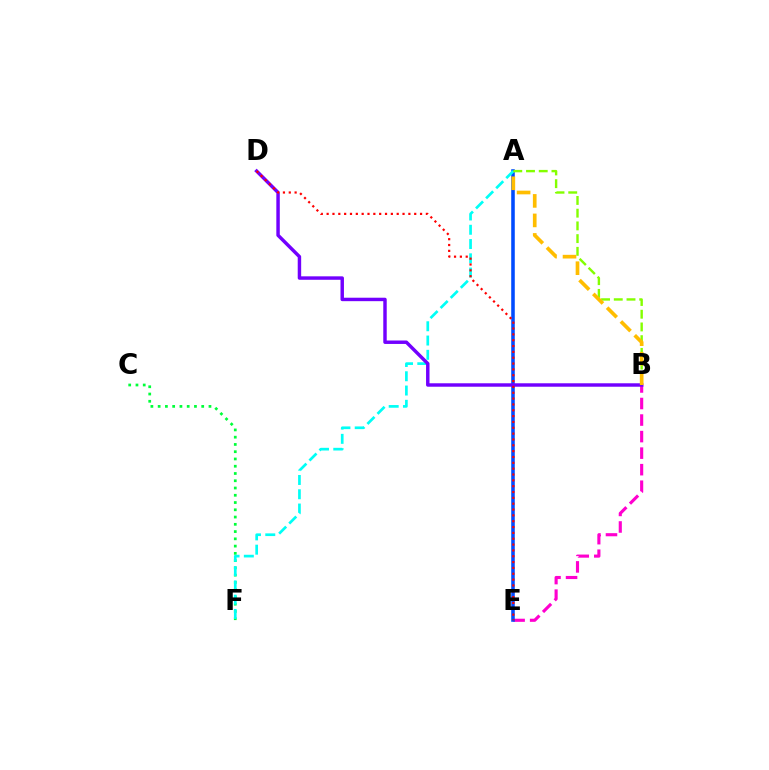{('B', 'E'): [{'color': '#ff00cf', 'line_style': 'dashed', 'thickness': 2.25}], ('C', 'F'): [{'color': '#00ff39', 'line_style': 'dotted', 'thickness': 1.97}], ('A', 'E'): [{'color': '#004bff', 'line_style': 'solid', 'thickness': 2.56}], ('A', 'F'): [{'color': '#00fff6', 'line_style': 'dashed', 'thickness': 1.94}], ('A', 'B'): [{'color': '#84ff00', 'line_style': 'dashed', 'thickness': 1.73}, {'color': '#ffbd00', 'line_style': 'dashed', 'thickness': 2.65}], ('B', 'D'): [{'color': '#7200ff', 'line_style': 'solid', 'thickness': 2.48}], ('D', 'E'): [{'color': '#ff0000', 'line_style': 'dotted', 'thickness': 1.59}]}